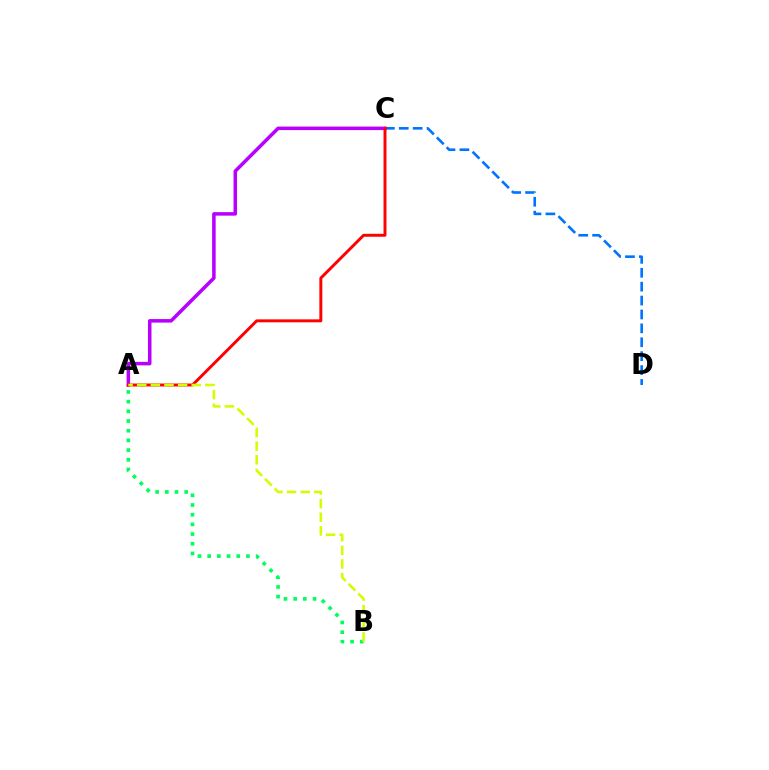{('C', 'D'): [{'color': '#0074ff', 'line_style': 'dashed', 'thickness': 1.89}], ('A', 'C'): [{'color': '#b900ff', 'line_style': 'solid', 'thickness': 2.53}, {'color': '#ff0000', 'line_style': 'solid', 'thickness': 2.12}], ('A', 'B'): [{'color': '#00ff5c', 'line_style': 'dotted', 'thickness': 2.63}, {'color': '#d1ff00', 'line_style': 'dashed', 'thickness': 1.85}]}